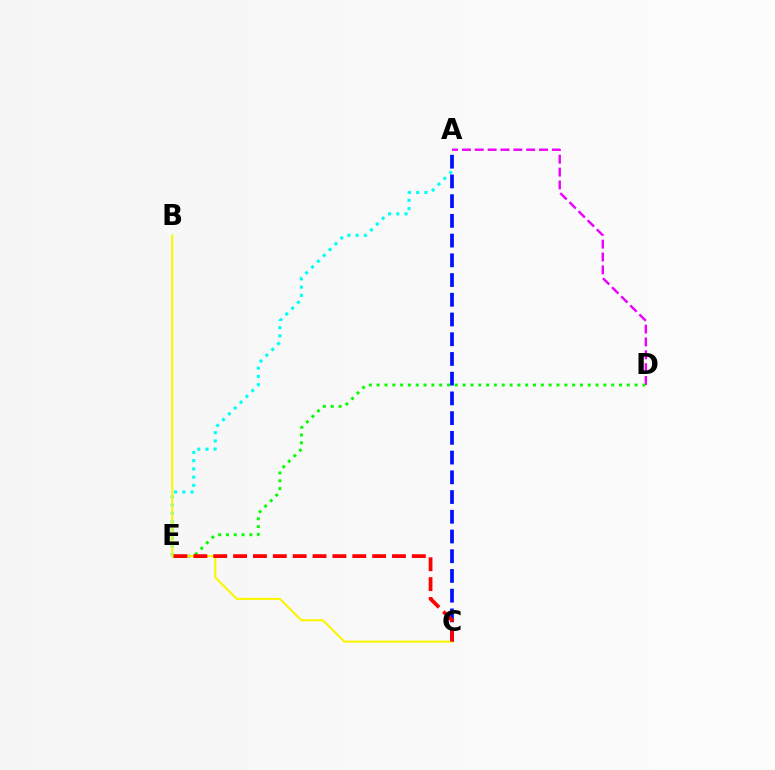{('A', 'E'): [{'color': '#00fff6', 'line_style': 'dotted', 'thickness': 2.24}], ('A', 'D'): [{'color': '#ee00ff', 'line_style': 'dashed', 'thickness': 1.75}], ('D', 'E'): [{'color': '#08ff00', 'line_style': 'dotted', 'thickness': 2.12}], ('A', 'C'): [{'color': '#0010ff', 'line_style': 'dashed', 'thickness': 2.68}], ('B', 'C'): [{'color': '#fcf500', 'line_style': 'solid', 'thickness': 1.51}], ('C', 'E'): [{'color': '#ff0000', 'line_style': 'dashed', 'thickness': 2.7}]}